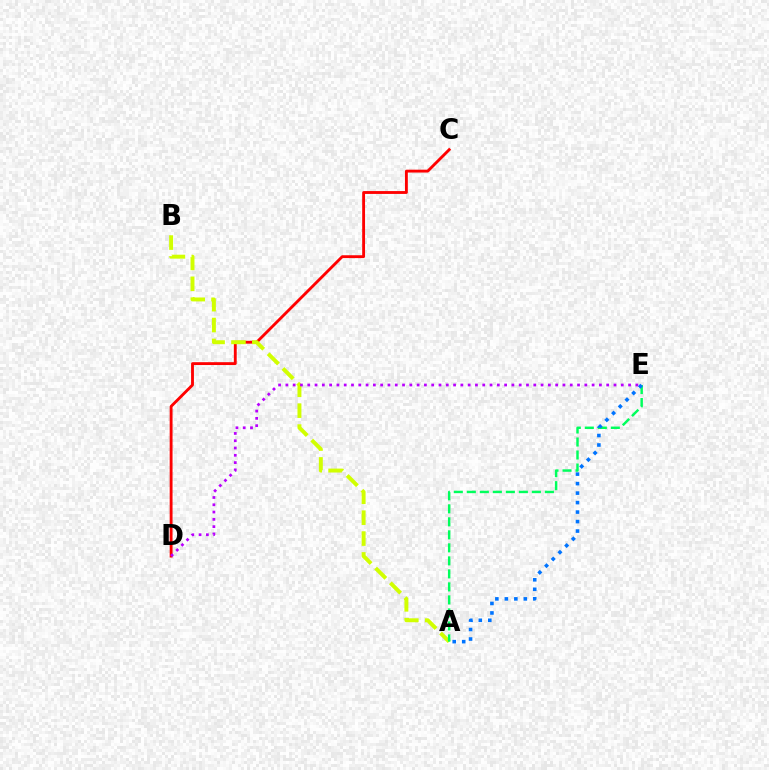{('C', 'D'): [{'color': '#ff0000', 'line_style': 'solid', 'thickness': 2.05}], ('A', 'B'): [{'color': '#d1ff00', 'line_style': 'dashed', 'thickness': 2.84}], ('A', 'E'): [{'color': '#00ff5c', 'line_style': 'dashed', 'thickness': 1.77}, {'color': '#0074ff', 'line_style': 'dotted', 'thickness': 2.58}], ('D', 'E'): [{'color': '#b900ff', 'line_style': 'dotted', 'thickness': 1.98}]}